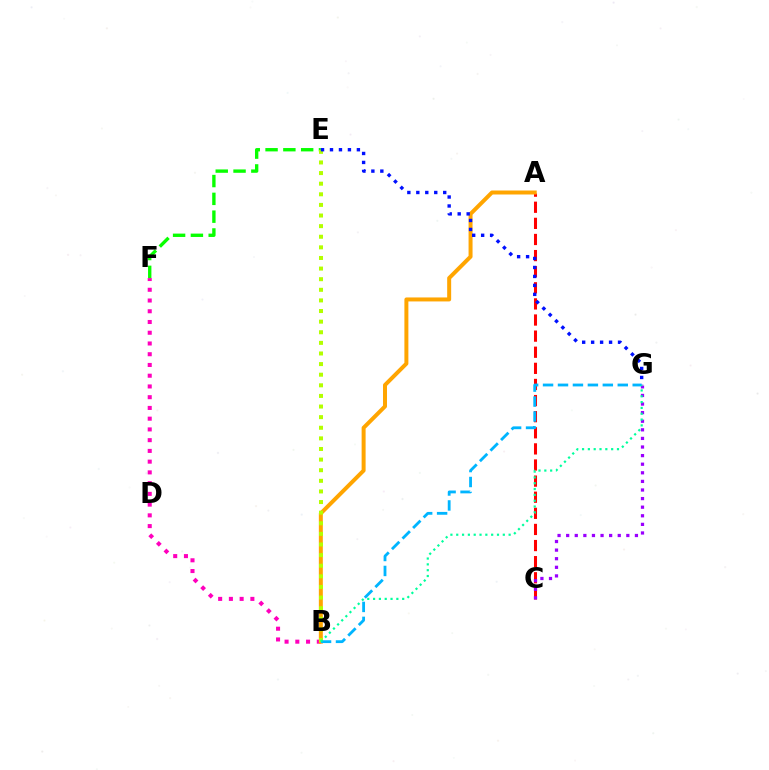{('B', 'F'): [{'color': '#ff00bd', 'line_style': 'dotted', 'thickness': 2.92}], ('A', 'C'): [{'color': '#ff0000', 'line_style': 'dashed', 'thickness': 2.19}], ('E', 'F'): [{'color': '#08ff00', 'line_style': 'dashed', 'thickness': 2.42}], ('A', 'B'): [{'color': '#ffa500', 'line_style': 'solid', 'thickness': 2.87}], ('B', 'E'): [{'color': '#b3ff00', 'line_style': 'dotted', 'thickness': 2.88}], ('C', 'G'): [{'color': '#9b00ff', 'line_style': 'dotted', 'thickness': 2.34}], ('E', 'G'): [{'color': '#0010ff', 'line_style': 'dotted', 'thickness': 2.44}], ('B', 'G'): [{'color': '#00b5ff', 'line_style': 'dashed', 'thickness': 2.03}, {'color': '#00ff9d', 'line_style': 'dotted', 'thickness': 1.58}]}